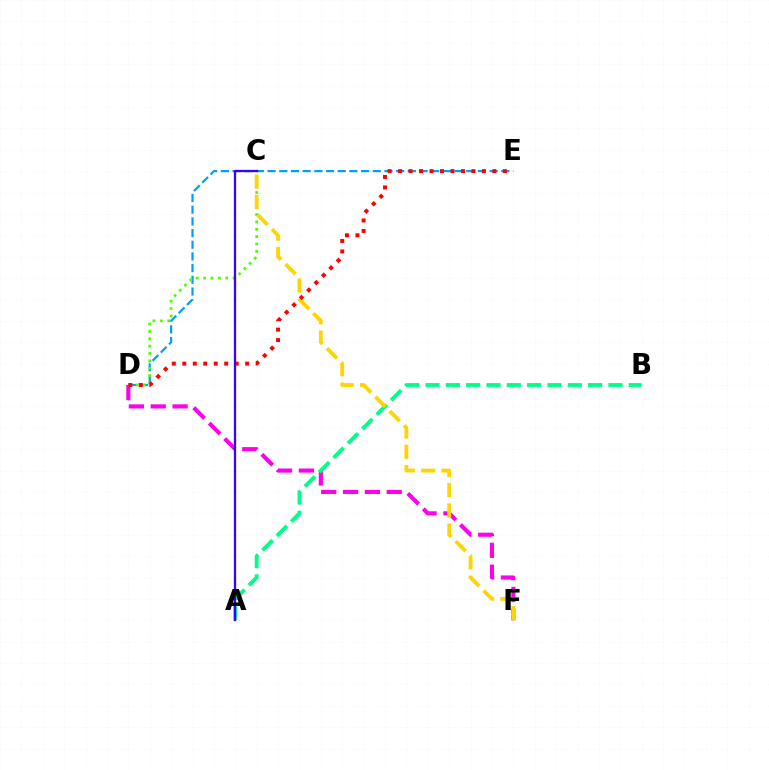{('D', 'E'): [{'color': '#009eff', 'line_style': 'dashed', 'thickness': 1.59}, {'color': '#ff0000', 'line_style': 'dotted', 'thickness': 2.85}], ('D', 'F'): [{'color': '#ff00ed', 'line_style': 'dashed', 'thickness': 2.97}], ('A', 'B'): [{'color': '#00ff86', 'line_style': 'dashed', 'thickness': 2.76}], ('C', 'D'): [{'color': '#4fff00', 'line_style': 'dotted', 'thickness': 2.0}], ('C', 'F'): [{'color': '#ffd500', 'line_style': 'dashed', 'thickness': 2.75}], ('A', 'C'): [{'color': '#3700ff', 'line_style': 'solid', 'thickness': 1.64}]}